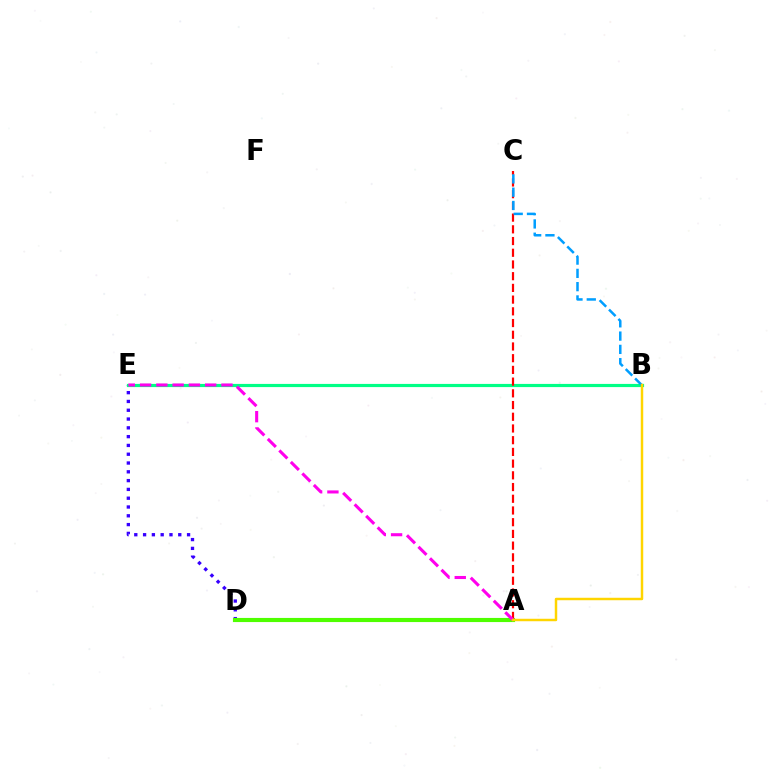{('D', 'E'): [{'color': '#3700ff', 'line_style': 'dotted', 'thickness': 2.39}], ('A', 'D'): [{'color': '#4fff00', 'line_style': 'solid', 'thickness': 2.97}], ('B', 'E'): [{'color': '#00ff86', 'line_style': 'solid', 'thickness': 2.29}], ('A', 'C'): [{'color': '#ff0000', 'line_style': 'dashed', 'thickness': 1.59}], ('B', 'C'): [{'color': '#009eff', 'line_style': 'dashed', 'thickness': 1.8}], ('A', 'E'): [{'color': '#ff00ed', 'line_style': 'dashed', 'thickness': 2.21}], ('A', 'B'): [{'color': '#ffd500', 'line_style': 'solid', 'thickness': 1.78}]}